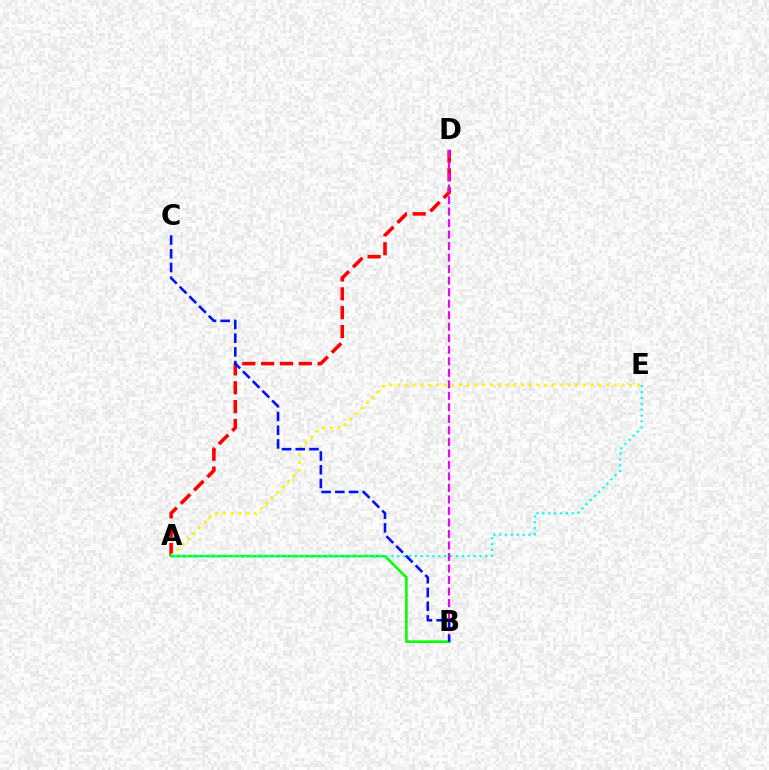{('A', 'D'): [{'color': '#ff0000', 'line_style': 'dashed', 'thickness': 2.56}], ('A', 'E'): [{'color': '#fcf500', 'line_style': 'dotted', 'thickness': 2.1}, {'color': '#00fff6', 'line_style': 'dotted', 'thickness': 1.6}], ('A', 'B'): [{'color': '#08ff00', 'line_style': 'solid', 'thickness': 1.87}], ('B', 'D'): [{'color': '#ee00ff', 'line_style': 'dashed', 'thickness': 1.56}], ('B', 'C'): [{'color': '#0010ff', 'line_style': 'dashed', 'thickness': 1.86}]}